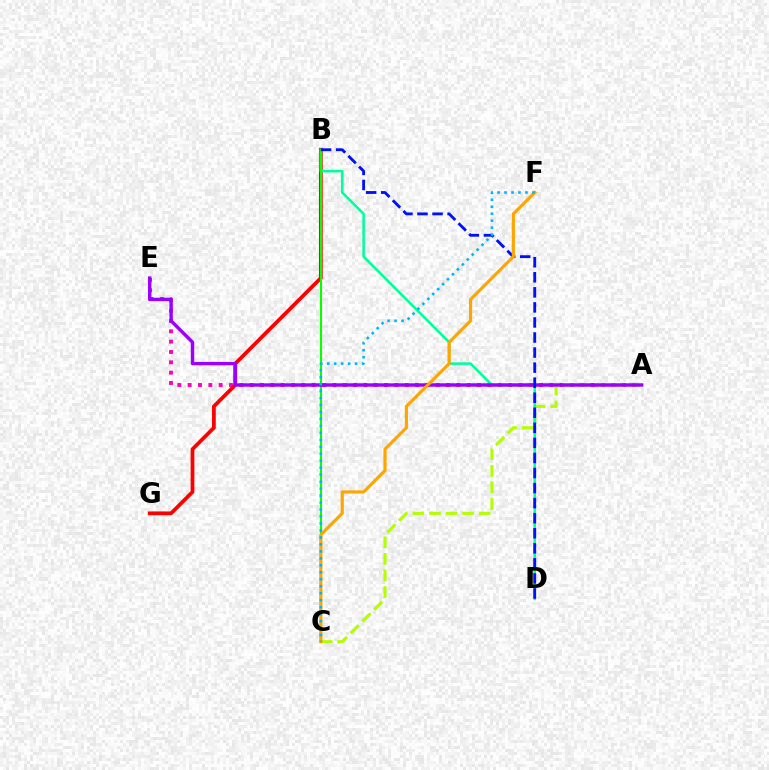{('A', 'E'): [{'color': '#ff00bd', 'line_style': 'dotted', 'thickness': 2.81}, {'color': '#9b00ff', 'line_style': 'solid', 'thickness': 2.45}], ('A', 'C'): [{'color': '#b3ff00', 'line_style': 'dashed', 'thickness': 2.25}], ('B', 'G'): [{'color': '#ff0000', 'line_style': 'solid', 'thickness': 2.7}], ('B', 'D'): [{'color': '#00ff9d', 'line_style': 'solid', 'thickness': 1.85}, {'color': '#0010ff', 'line_style': 'dashed', 'thickness': 2.05}], ('B', 'C'): [{'color': '#08ff00', 'line_style': 'solid', 'thickness': 1.51}], ('C', 'F'): [{'color': '#ffa500', 'line_style': 'solid', 'thickness': 2.28}, {'color': '#00b5ff', 'line_style': 'dotted', 'thickness': 1.89}]}